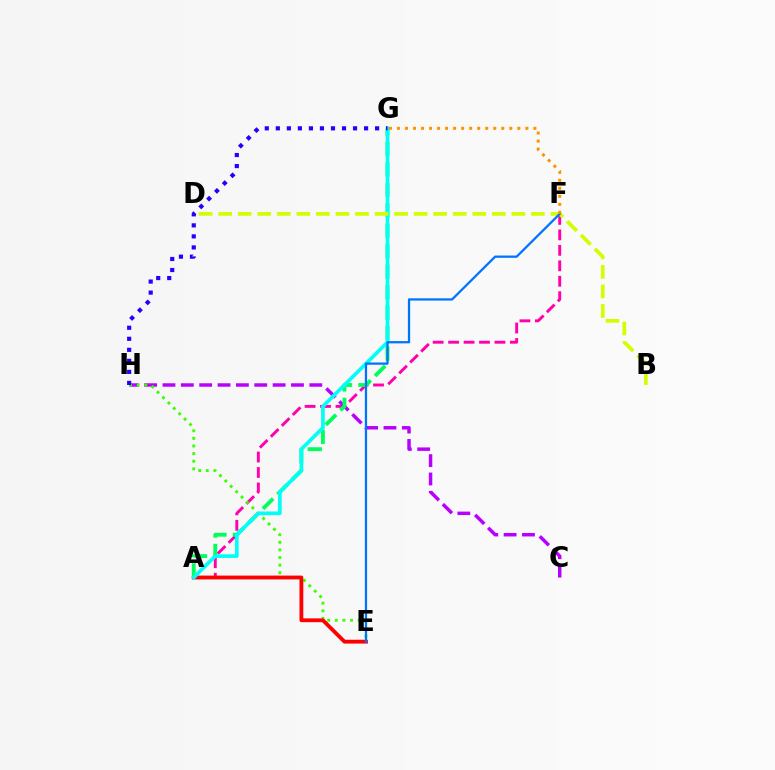{('A', 'F'): [{'color': '#ff00ac', 'line_style': 'dashed', 'thickness': 2.1}], ('C', 'H'): [{'color': '#b900ff', 'line_style': 'dashed', 'thickness': 2.49}], ('E', 'H'): [{'color': '#3dff00', 'line_style': 'dotted', 'thickness': 2.07}], ('A', 'E'): [{'color': '#ff0000', 'line_style': 'solid', 'thickness': 2.75}], ('A', 'G'): [{'color': '#00ff5c', 'line_style': 'dashed', 'thickness': 2.78}, {'color': '#00fff6', 'line_style': 'solid', 'thickness': 2.65}], ('G', 'H'): [{'color': '#2500ff', 'line_style': 'dotted', 'thickness': 3.0}], ('B', 'D'): [{'color': '#d1ff00', 'line_style': 'dashed', 'thickness': 2.66}], ('E', 'F'): [{'color': '#0074ff', 'line_style': 'solid', 'thickness': 1.63}], ('F', 'G'): [{'color': '#ff9400', 'line_style': 'dotted', 'thickness': 2.18}]}